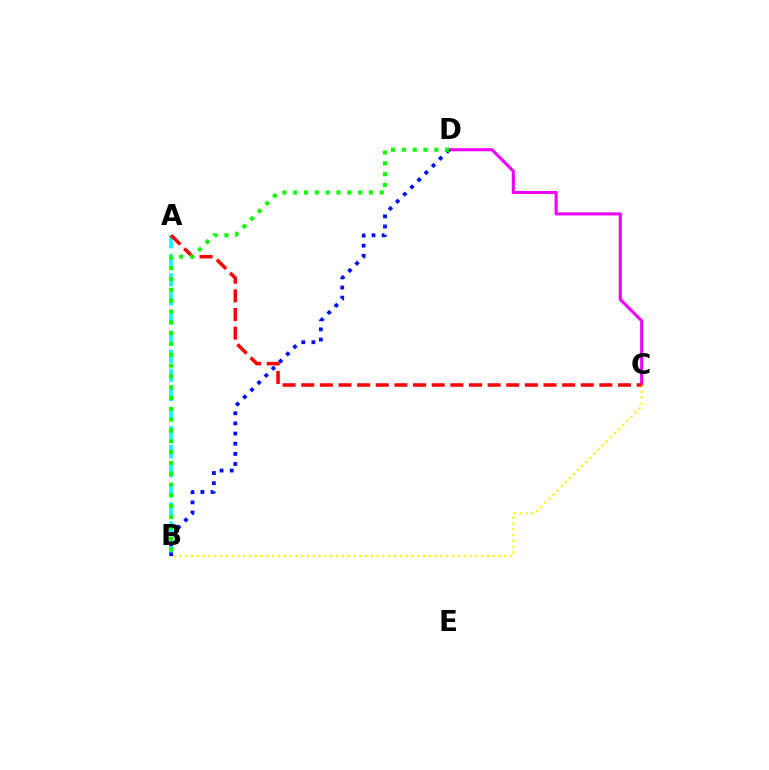{('A', 'B'): [{'color': '#00fff6', 'line_style': 'dashed', 'thickness': 2.59}], ('C', 'D'): [{'color': '#ee00ff', 'line_style': 'solid', 'thickness': 2.22}], ('B', 'D'): [{'color': '#0010ff', 'line_style': 'dotted', 'thickness': 2.76}, {'color': '#08ff00', 'line_style': 'dotted', 'thickness': 2.94}], ('B', 'C'): [{'color': '#fcf500', 'line_style': 'dotted', 'thickness': 1.58}], ('A', 'C'): [{'color': '#ff0000', 'line_style': 'dashed', 'thickness': 2.53}]}